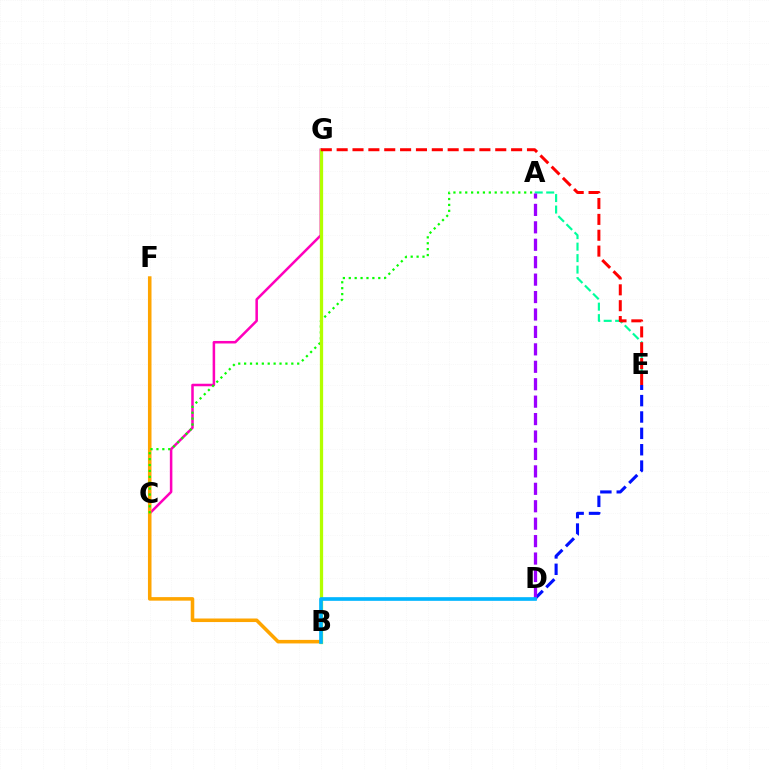{('C', 'G'): [{'color': '#ff00bd', 'line_style': 'solid', 'thickness': 1.82}], ('D', 'E'): [{'color': '#0010ff', 'line_style': 'dashed', 'thickness': 2.22}], ('B', 'F'): [{'color': '#ffa500', 'line_style': 'solid', 'thickness': 2.56}], ('A', 'E'): [{'color': '#00ff9d', 'line_style': 'dashed', 'thickness': 1.56}], ('A', 'C'): [{'color': '#08ff00', 'line_style': 'dotted', 'thickness': 1.6}], ('B', 'G'): [{'color': '#b3ff00', 'line_style': 'solid', 'thickness': 2.36}], ('A', 'D'): [{'color': '#9b00ff', 'line_style': 'dashed', 'thickness': 2.37}], ('B', 'D'): [{'color': '#00b5ff', 'line_style': 'solid', 'thickness': 2.64}], ('E', 'G'): [{'color': '#ff0000', 'line_style': 'dashed', 'thickness': 2.15}]}